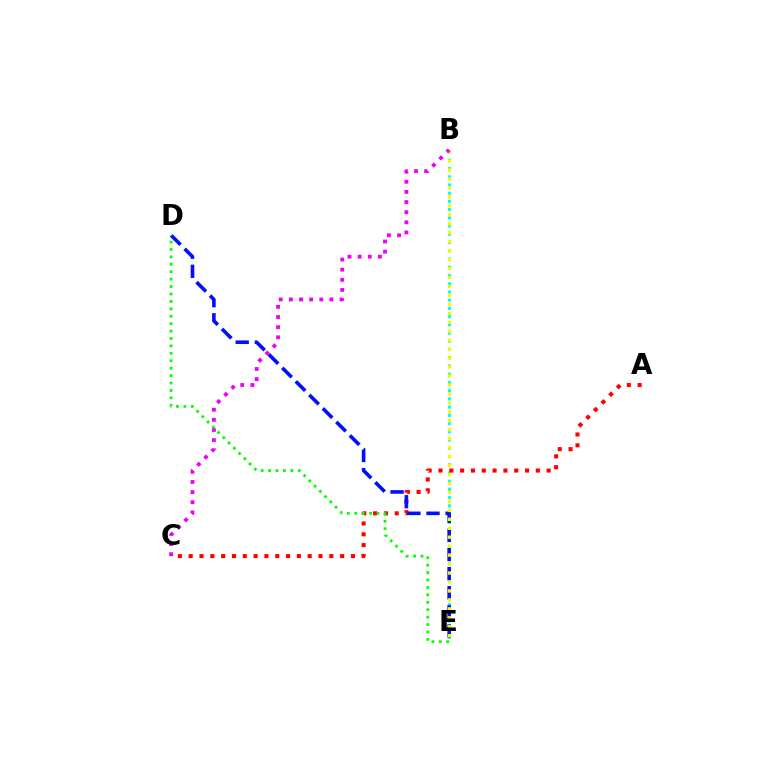{('B', 'E'): [{'color': '#00fff6', 'line_style': 'dotted', 'thickness': 2.24}, {'color': '#fcf500', 'line_style': 'dotted', 'thickness': 2.43}], ('A', 'C'): [{'color': '#ff0000', 'line_style': 'dotted', 'thickness': 2.94}], ('D', 'E'): [{'color': '#0010ff', 'line_style': 'dashed', 'thickness': 2.6}, {'color': '#08ff00', 'line_style': 'dotted', 'thickness': 2.02}], ('B', 'C'): [{'color': '#ee00ff', 'line_style': 'dotted', 'thickness': 2.75}]}